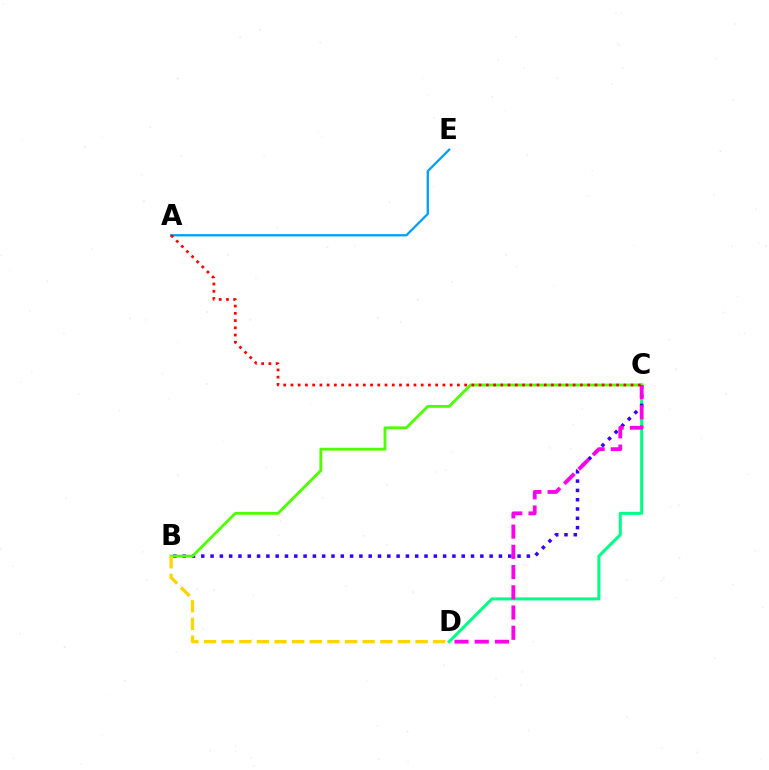{('C', 'D'): [{'color': '#00ff86', 'line_style': 'solid', 'thickness': 2.17}, {'color': '#ff00ed', 'line_style': 'dashed', 'thickness': 2.75}], ('B', 'C'): [{'color': '#3700ff', 'line_style': 'dotted', 'thickness': 2.53}, {'color': '#4fff00', 'line_style': 'solid', 'thickness': 2.04}], ('B', 'D'): [{'color': '#ffd500', 'line_style': 'dashed', 'thickness': 2.4}], ('A', 'E'): [{'color': '#009eff', 'line_style': 'solid', 'thickness': 1.64}], ('A', 'C'): [{'color': '#ff0000', 'line_style': 'dotted', 'thickness': 1.97}]}